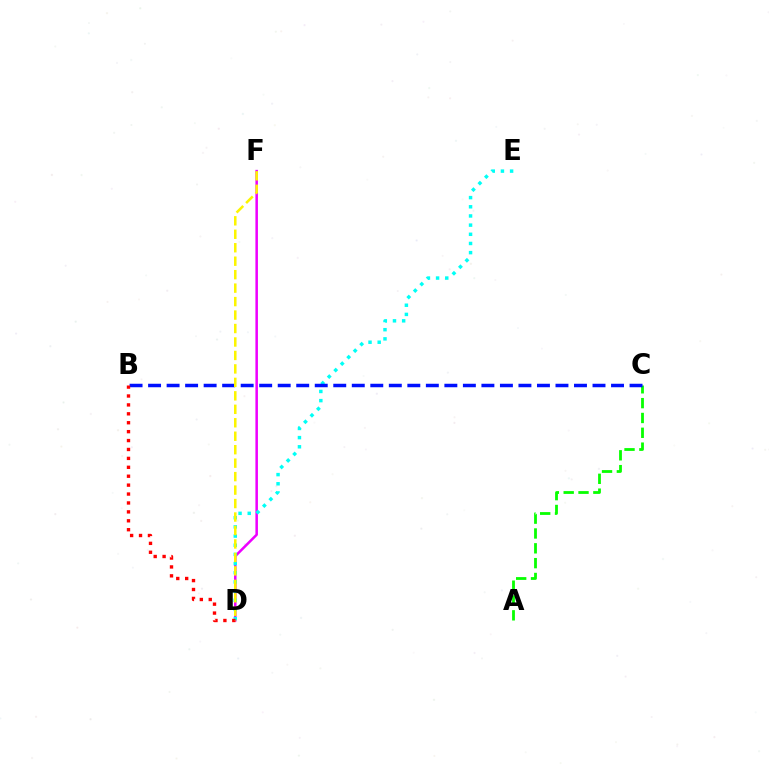{('D', 'F'): [{'color': '#ee00ff', 'line_style': 'solid', 'thickness': 1.82}, {'color': '#fcf500', 'line_style': 'dashed', 'thickness': 1.83}], ('A', 'C'): [{'color': '#08ff00', 'line_style': 'dashed', 'thickness': 2.02}], ('D', 'E'): [{'color': '#00fff6', 'line_style': 'dotted', 'thickness': 2.49}], ('B', 'C'): [{'color': '#0010ff', 'line_style': 'dashed', 'thickness': 2.52}], ('B', 'D'): [{'color': '#ff0000', 'line_style': 'dotted', 'thickness': 2.42}]}